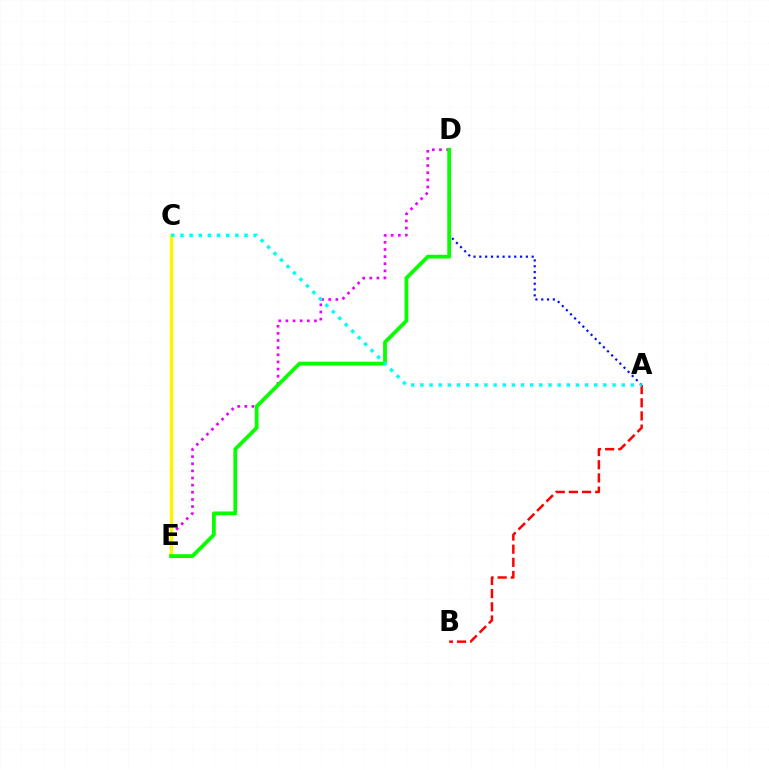{('D', 'E'): [{'color': '#ee00ff', 'line_style': 'dotted', 'thickness': 1.94}, {'color': '#08ff00', 'line_style': 'solid', 'thickness': 2.72}], ('A', 'D'): [{'color': '#0010ff', 'line_style': 'dotted', 'thickness': 1.58}], ('C', 'E'): [{'color': '#fcf500', 'line_style': 'solid', 'thickness': 2.45}], ('A', 'B'): [{'color': '#ff0000', 'line_style': 'dashed', 'thickness': 1.79}], ('A', 'C'): [{'color': '#00fff6', 'line_style': 'dotted', 'thickness': 2.49}]}